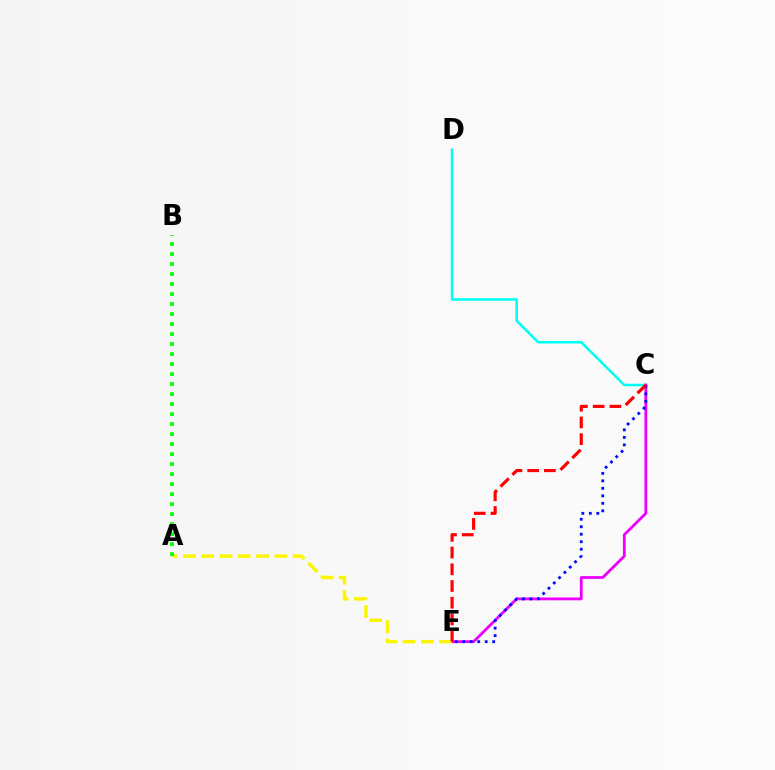{('C', 'D'): [{'color': '#00fff6', 'line_style': 'solid', 'thickness': 1.83}], ('C', 'E'): [{'color': '#ee00ff', 'line_style': 'solid', 'thickness': 2.03}, {'color': '#0010ff', 'line_style': 'dotted', 'thickness': 2.04}, {'color': '#ff0000', 'line_style': 'dashed', 'thickness': 2.27}], ('A', 'E'): [{'color': '#fcf500', 'line_style': 'dashed', 'thickness': 2.49}], ('A', 'B'): [{'color': '#08ff00', 'line_style': 'dotted', 'thickness': 2.72}]}